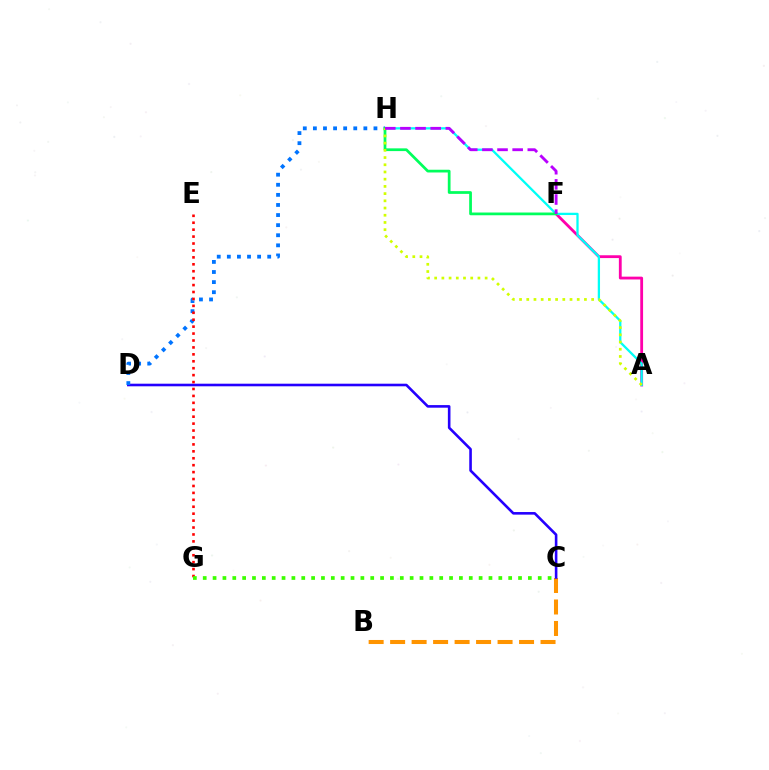{('B', 'C'): [{'color': '#ff9400', 'line_style': 'dashed', 'thickness': 2.92}], ('C', 'D'): [{'color': '#2500ff', 'line_style': 'solid', 'thickness': 1.87}], ('A', 'F'): [{'color': '#ff00ac', 'line_style': 'solid', 'thickness': 2.03}], ('A', 'H'): [{'color': '#00fff6', 'line_style': 'solid', 'thickness': 1.64}, {'color': '#d1ff00', 'line_style': 'dotted', 'thickness': 1.96}], ('D', 'H'): [{'color': '#0074ff', 'line_style': 'dotted', 'thickness': 2.74}], ('F', 'H'): [{'color': '#00ff5c', 'line_style': 'solid', 'thickness': 1.97}, {'color': '#b900ff', 'line_style': 'dashed', 'thickness': 2.06}], ('E', 'G'): [{'color': '#ff0000', 'line_style': 'dotted', 'thickness': 1.88}], ('C', 'G'): [{'color': '#3dff00', 'line_style': 'dotted', 'thickness': 2.68}]}